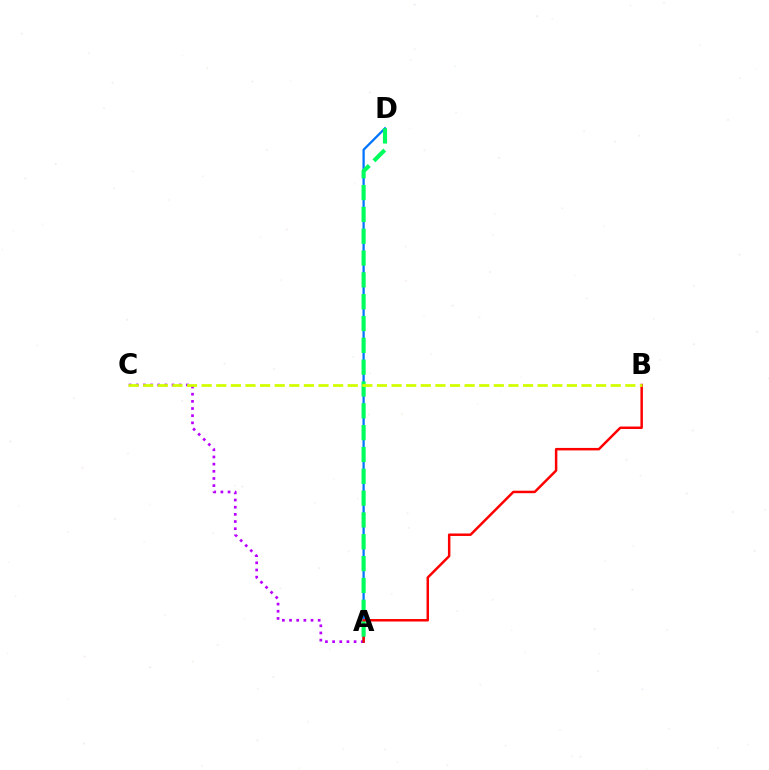{('A', 'C'): [{'color': '#b900ff', 'line_style': 'dotted', 'thickness': 1.95}], ('A', 'D'): [{'color': '#0074ff', 'line_style': 'solid', 'thickness': 1.63}, {'color': '#00ff5c', 'line_style': 'dashed', 'thickness': 2.96}], ('A', 'B'): [{'color': '#ff0000', 'line_style': 'solid', 'thickness': 1.78}], ('B', 'C'): [{'color': '#d1ff00', 'line_style': 'dashed', 'thickness': 1.98}]}